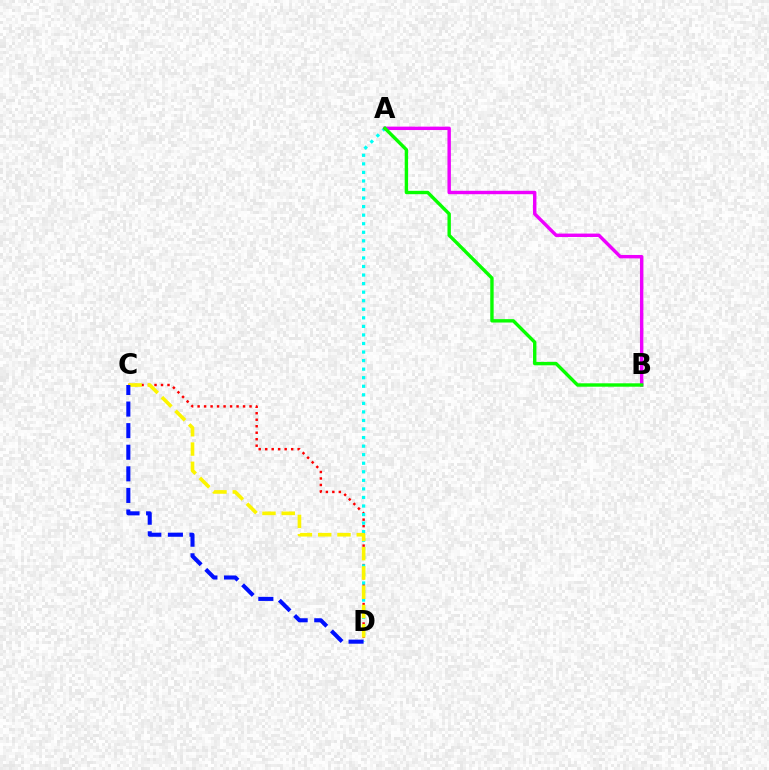{('C', 'D'): [{'color': '#ff0000', 'line_style': 'dotted', 'thickness': 1.76}, {'color': '#fcf500', 'line_style': 'dashed', 'thickness': 2.62}, {'color': '#0010ff', 'line_style': 'dashed', 'thickness': 2.93}], ('A', 'D'): [{'color': '#00fff6', 'line_style': 'dotted', 'thickness': 2.32}], ('A', 'B'): [{'color': '#ee00ff', 'line_style': 'solid', 'thickness': 2.46}, {'color': '#08ff00', 'line_style': 'solid', 'thickness': 2.44}]}